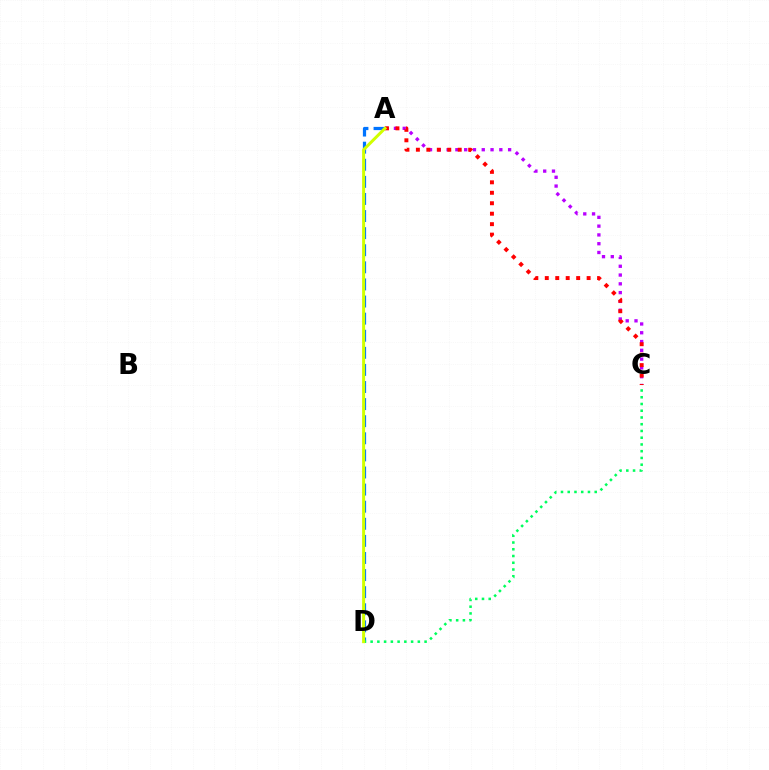{('A', 'D'): [{'color': '#0074ff', 'line_style': 'dashed', 'thickness': 2.32}, {'color': '#d1ff00', 'line_style': 'solid', 'thickness': 2.16}], ('C', 'D'): [{'color': '#00ff5c', 'line_style': 'dotted', 'thickness': 1.83}], ('A', 'C'): [{'color': '#b900ff', 'line_style': 'dotted', 'thickness': 2.39}, {'color': '#ff0000', 'line_style': 'dotted', 'thickness': 2.84}]}